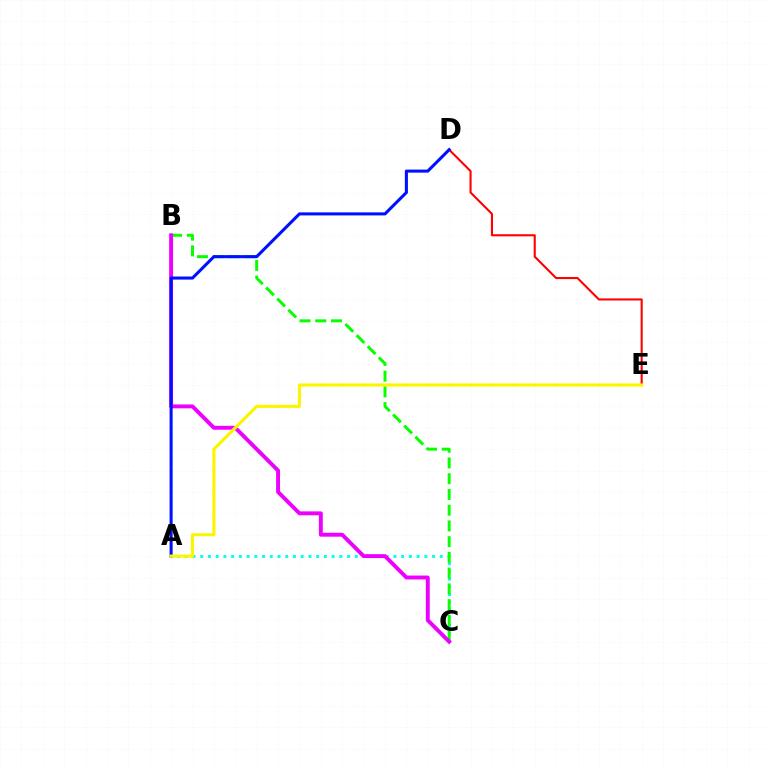{('A', 'C'): [{'color': '#00fff6', 'line_style': 'dotted', 'thickness': 2.1}], ('B', 'C'): [{'color': '#08ff00', 'line_style': 'dashed', 'thickness': 2.14}, {'color': '#ee00ff', 'line_style': 'solid', 'thickness': 2.81}], ('D', 'E'): [{'color': '#ff0000', 'line_style': 'solid', 'thickness': 1.5}], ('A', 'D'): [{'color': '#0010ff', 'line_style': 'solid', 'thickness': 2.2}], ('A', 'E'): [{'color': '#fcf500', 'line_style': 'solid', 'thickness': 2.24}]}